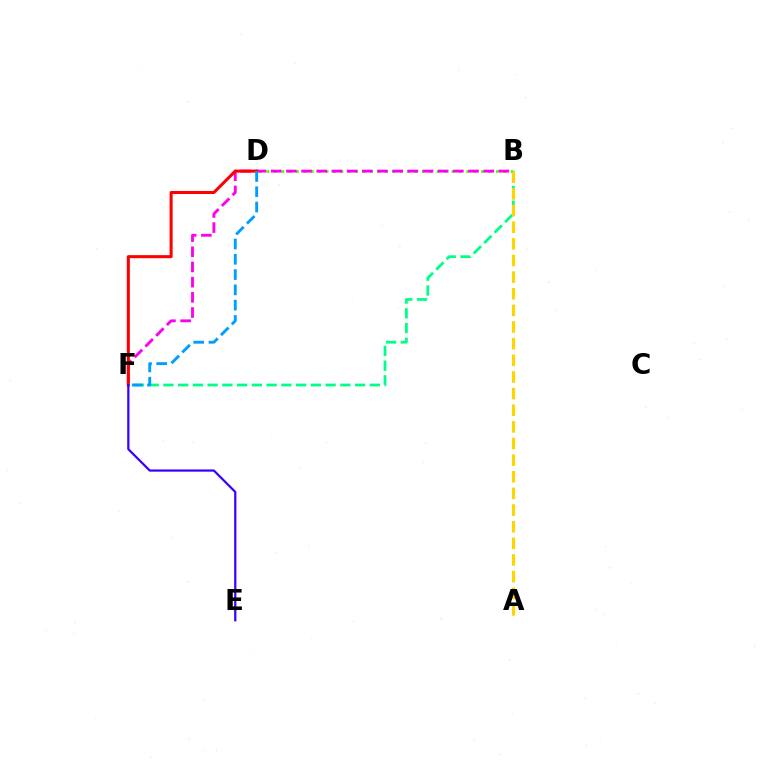{('B', 'D'): [{'color': '#4fff00', 'line_style': 'dotted', 'thickness': 2.01}], ('B', 'F'): [{'color': '#ff00ed', 'line_style': 'dashed', 'thickness': 2.06}, {'color': '#00ff86', 'line_style': 'dashed', 'thickness': 2.0}], ('D', 'F'): [{'color': '#ff0000', 'line_style': 'solid', 'thickness': 2.19}, {'color': '#009eff', 'line_style': 'dashed', 'thickness': 2.08}], ('E', 'F'): [{'color': '#3700ff', 'line_style': 'solid', 'thickness': 1.6}], ('A', 'B'): [{'color': '#ffd500', 'line_style': 'dashed', 'thickness': 2.26}]}